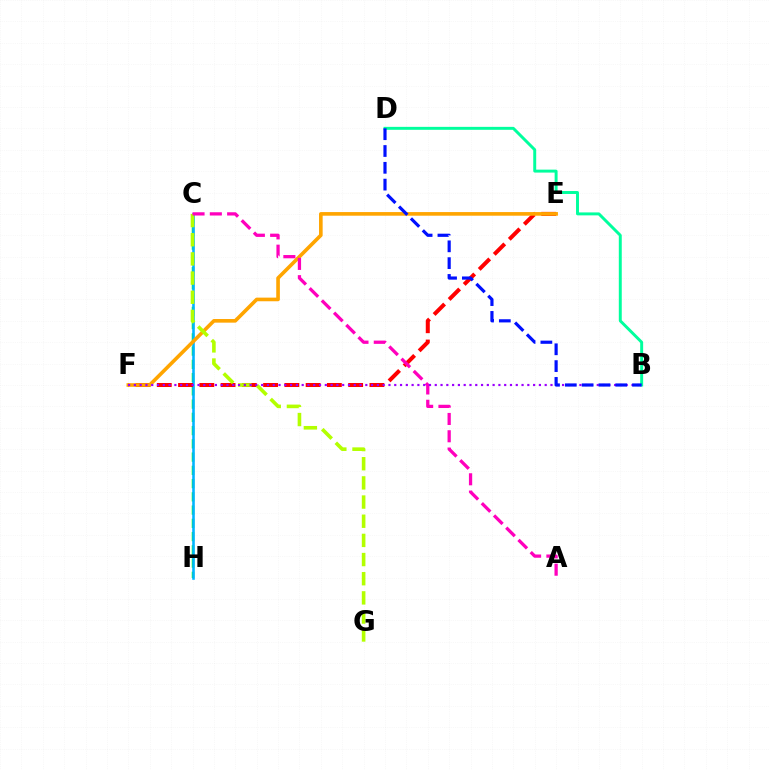{('C', 'H'): [{'color': '#08ff00', 'line_style': 'dashed', 'thickness': 1.8}, {'color': '#00b5ff', 'line_style': 'solid', 'thickness': 1.86}], ('E', 'F'): [{'color': '#ff0000', 'line_style': 'dashed', 'thickness': 2.89}, {'color': '#ffa500', 'line_style': 'solid', 'thickness': 2.61}], ('B', 'D'): [{'color': '#00ff9d', 'line_style': 'solid', 'thickness': 2.12}, {'color': '#0010ff', 'line_style': 'dashed', 'thickness': 2.28}], ('C', 'G'): [{'color': '#b3ff00', 'line_style': 'dashed', 'thickness': 2.6}], ('A', 'C'): [{'color': '#ff00bd', 'line_style': 'dashed', 'thickness': 2.35}], ('B', 'F'): [{'color': '#9b00ff', 'line_style': 'dotted', 'thickness': 1.57}]}